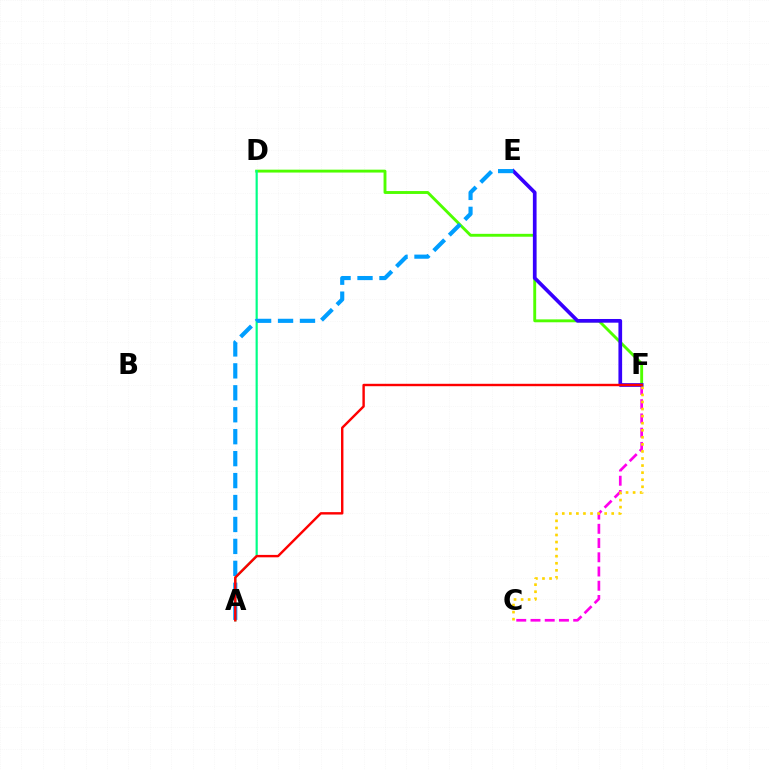{('C', 'F'): [{'color': '#ff00ed', 'line_style': 'dashed', 'thickness': 1.93}, {'color': '#ffd500', 'line_style': 'dotted', 'thickness': 1.92}], ('D', 'F'): [{'color': '#4fff00', 'line_style': 'solid', 'thickness': 2.08}], ('E', 'F'): [{'color': '#3700ff', 'line_style': 'solid', 'thickness': 2.65}], ('A', 'D'): [{'color': '#00ff86', 'line_style': 'solid', 'thickness': 1.57}], ('A', 'E'): [{'color': '#009eff', 'line_style': 'dashed', 'thickness': 2.98}], ('A', 'F'): [{'color': '#ff0000', 'line_style': 'solid', 'thickness': 1.73}]}